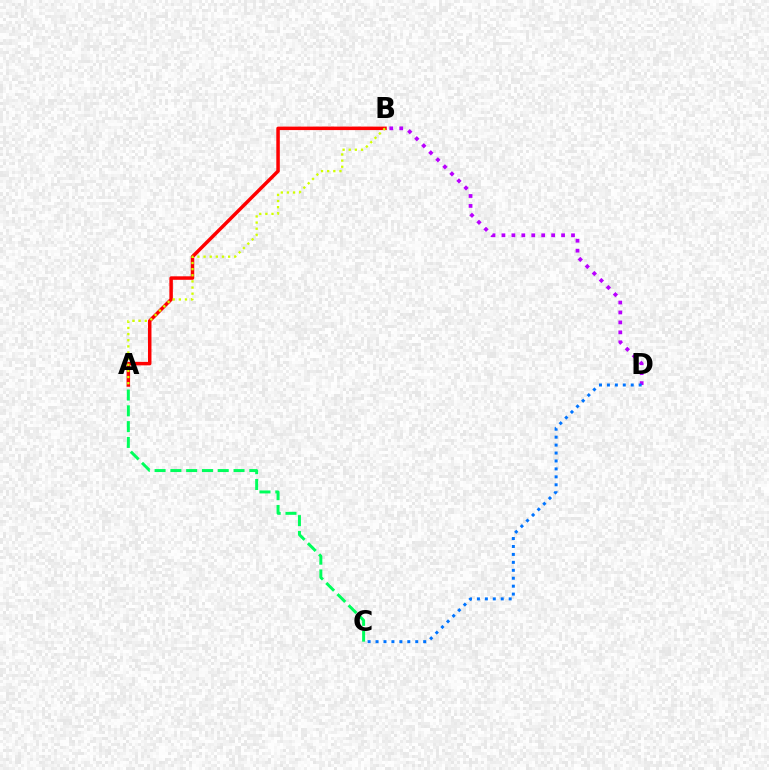{('A', 'B'): [{'color': '#ff0000', 'line_style': 'solid', 'thickness': 2.51}, {'color': '#d1ff00', 'line_style': 'dotted', 'thickness': 1.67}], ('B', 'D'): [{'color': '#b900ff', 'line_style': 'dotted', 'thickness': 2.7}], ('C', 'D'): [{'color': '#0074ff', 'line_style': 'dotted', 'thickness': 2.16}], ('A', 'C'): [{'color': '#00ff5c', 'line_style': 'dashed', 'thickness': 2.14}]}